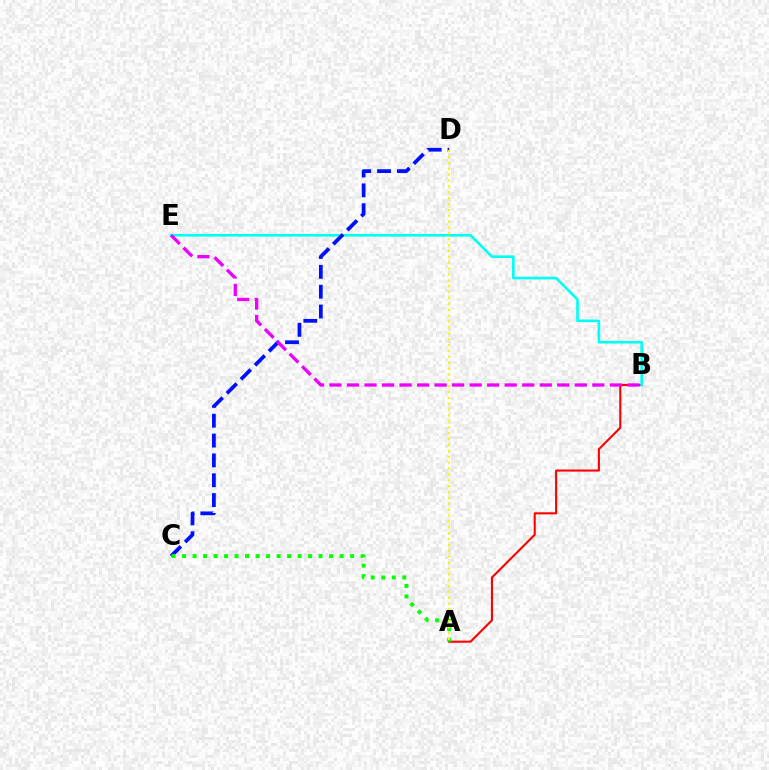{('A', 'B'): [{'color': '#ff0000', 'line_style': 'solid', 'thickness': 1.5}], ('B', 'E'): [{'color': '#00fff6', 'line_style': 'solid', 'thickness': 1.9}, {'color': '#ee00ff', 'line_style': 'dashed', 'thickness': 2.38}], ('C', 'D'): [{'color': '#0010ff', 'line_style': 'dashed', 'thickness': 2.7}], ('A', 'C'): [{'color': '#08ff00', 'line_style': 'dotted', 'thickness': 2.85}], ('A', 'D'): [{'color': '#fcf500', 'line_style': 'dotted', 'thickness': 1.6}]}